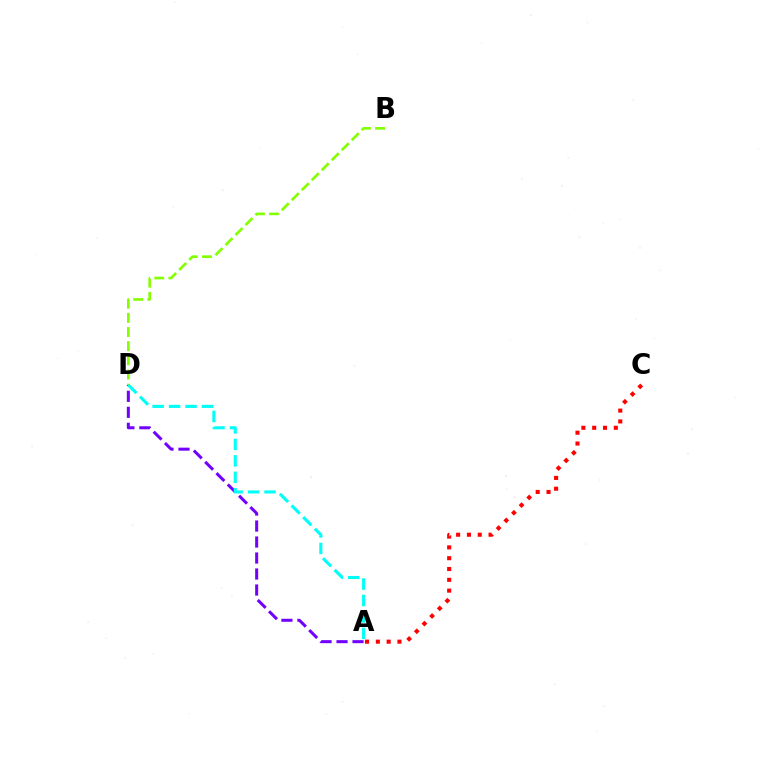{('B', 'D'): [{'color': '#84ff00', 'line_style': 'dashed', 'thickness': 1.92}], ('A', 'D'): [{'color': '#7200ff', 'line_style': 'dashed', 'thickness': 2.17}, {'color': '#00fff6', 'line_style': 'dashed', 'thickness': 2.24}], ('A', 'C'): [{'color': '#ff0000', 'line_style': 'dotted', 'thickness': 2.94}]}